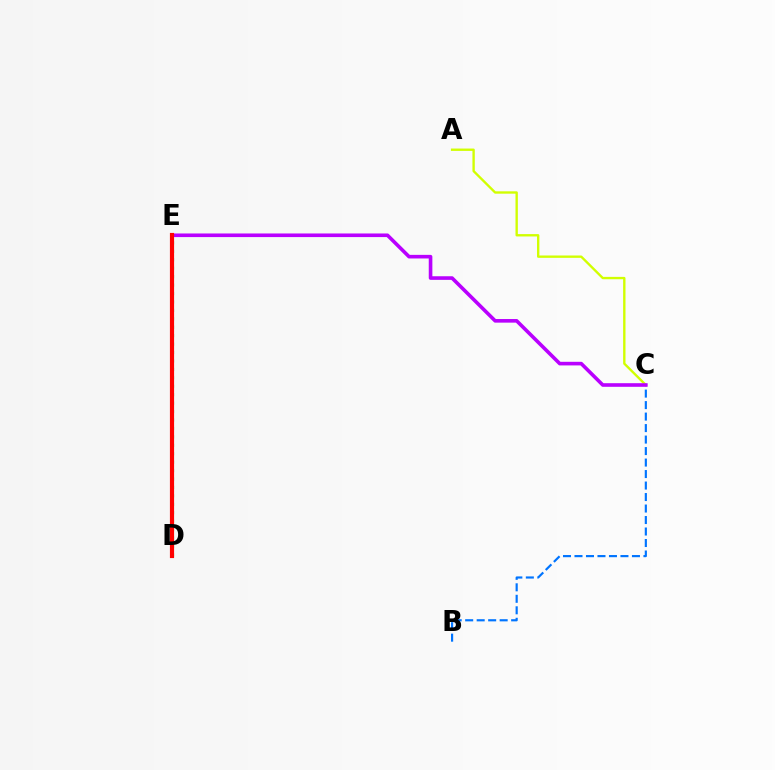{('D', 'E'): [{'color': '#00ff5c', 'line_style': 'dotted', 'thickness': 2.29}, {'color': '#ff0000', 'line_style': 'solid', 'thickness': 3.0}], ('B', 'C'): [{'color': '#0074ff', 'line_style': 'dashed', 'thickness': 1.56}], ('A', 'C'): [{'color': '#d1ff00', 'line_style': 'solid', 'thickness': 1.7}], ('C', 'E'): [{'color': '#b900ff', 'line_style': 'solid', 'thickness': 2.6}]}